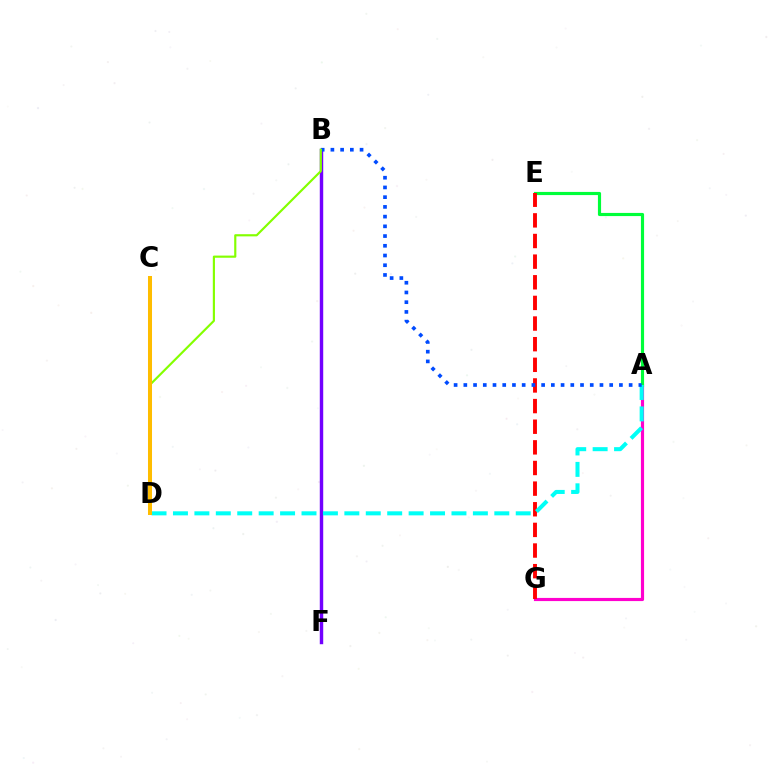{('B', 'F'): [{'color': '#7200ff', 'line_style': 'solid', 'thickness': 2.47}], ('A', 'G'): [{'color': '#ff00cf', 'line_style': 'solid', 'thickness': 2.27}], ('A', 'E'): [{'color': '#00ff39', 'line_style': 'solid', 'thickness': 2.27}], ('E', 'G'): [{'color': '#ff0000', 'line_style': 'dashed', 'thickness': 2.8}], ('A', 'D'): [{'color': '#00fff6', 'line_style': 'dashed', 'thickness': 2.91}], ('A', 'B'): [{'color': '#004bff', 'line_style': 'dotted', 'thickness': 2.64}], ('B', 'D'): [{'color': '#84ff00', 'line_style': 'solid', 'thickness': 1.56}], ('C', 'D'): [{'color': '#ffbd00', 'line_style': 'solid', 'thickness': 2.9}]}